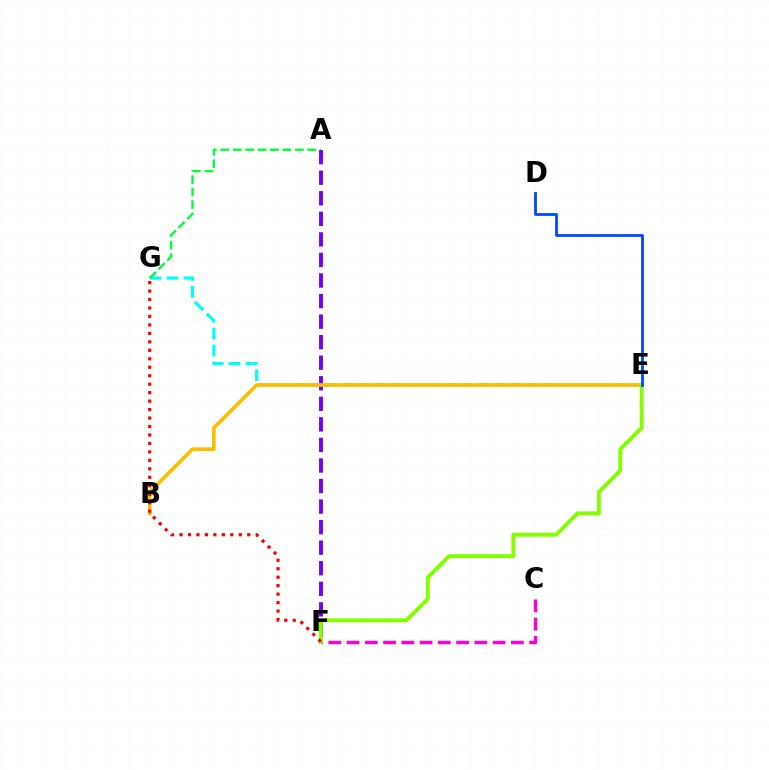{('E', 'G'): [{'color': '#00fff6', 'line_style': 'dashed', 'thickness': 2.29}], ('A', 'G'): [{'color': '#00ff39', 'line_style': 'dashed', 'thickness': 1.69}], ('C', 'F'): [{'color': '#ff00cf', 'line_style': 'dashed', 'thickness': 2.48}], ('A', 'F'): [{'color': '#7200ff', 'line_style': 'dashed', 'thickness': 2.79}], ('B', 'E'): [{'color': '#ffbd00', 'line_style': 'solid', 'thickness': 2.63}], ('E', 'F'): [{'color': '#84ff00', 'line_style': 'solid', 'thickness': 2.83}], ('D', 'E'): [{'color': '#004bff', 'line_style': 'solid', 'thickness': 2.02}], ('F', 'G'): [{'color': '#ff0000', 'line_style': 'dotted', 'thickness': 2.3}]}